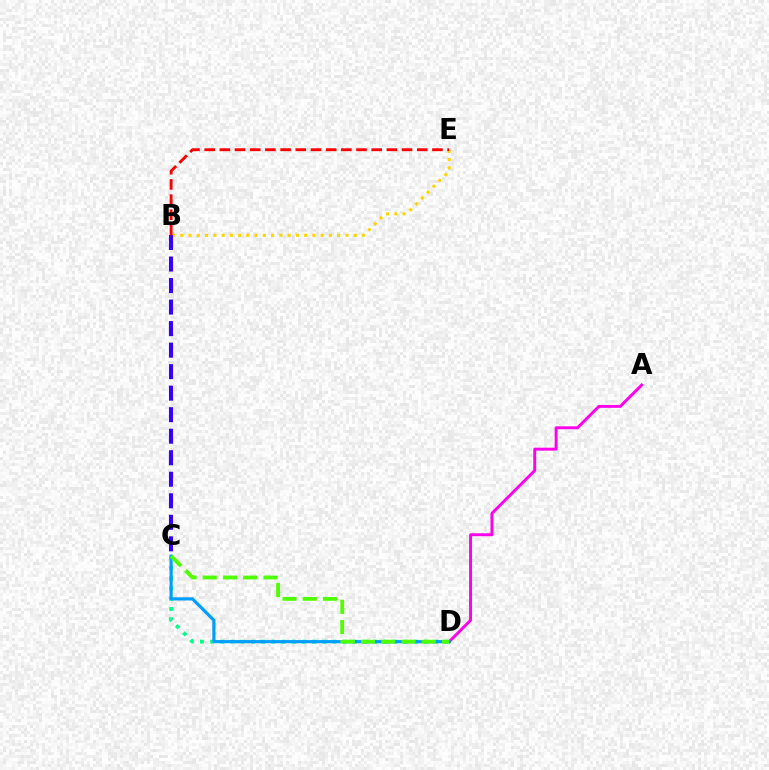{('A', 'D'): [{'color': '#ff00ed', 'line_style': 'solid', 'thickness': 2.11}], ('C', 'D'): [{'color': '#00ff86', 'line_style': 'dotted', 'thickness': 2.77}, {'color': '#009eff', 'line_style': 'solid', 'thickness': 2.28}, {'color': '#4fff00', 'line_style': 'dashed', 'thickness': 2.75}], ('B', 'E'): [{'color': '#ffd500', 'line_style': 'dotted', 'thickness': 2.24}, {'color': '#ff0000', 'line_style': 'dashed', 'thickness': 2.06}], ('B', 'C'): [{'color': '#3700ff', 'line_style': 'dashed', 'thickness': 2.92}]}